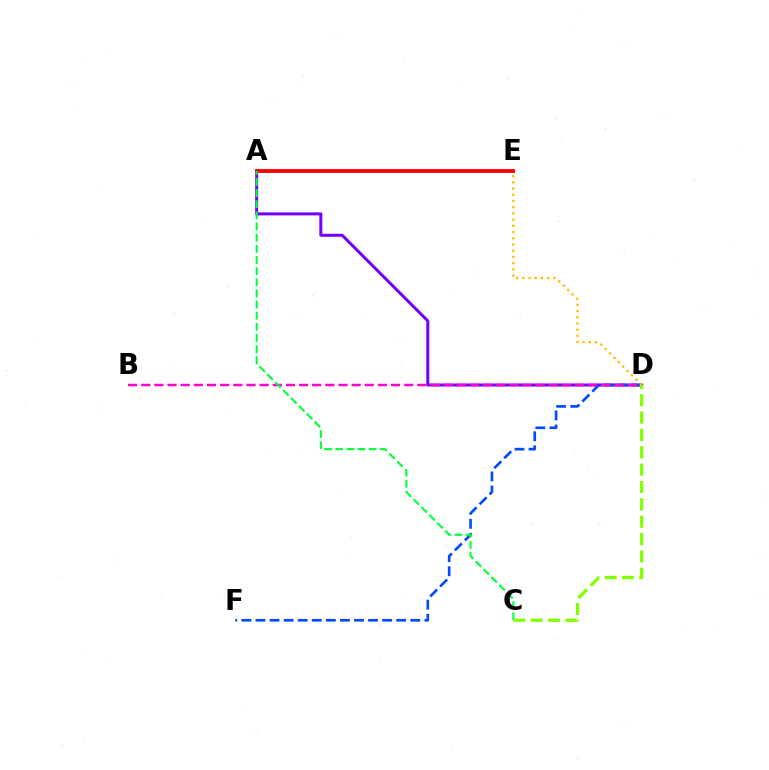{('A', 'D'): [{'color': '#7200ff', 'line_style': 'solid', 'thickness': 2.16}], ('D', 'F'): [{'color': '#004bff', 'line_style': 'dashed', 'thickness': 1.91}], ('B', 'D'): [{'color': '#ff00cf', 'line_style': 'dashed', 'thickness': 1.79}], ('A', 'E'): [{'color': '#00fff6', 'line_style': 'solid', 'thickness': 2.03}, {'color': '#ff0000', 'line_style': 'solid', 'thickness': 2.72}], ('A', 'C'): [{'color': '#00ff39', 'line_style': 'dashed', 'thickness': 1.51}], ('D', 'E'): [{'color': '#ffbd00', 'line_style': 'dotted', 'thickness': 1.69}], ('C', 'D'): [{'color': '#84ff00', 'line_style': 'dashed', 'thickness': 2.36}]}